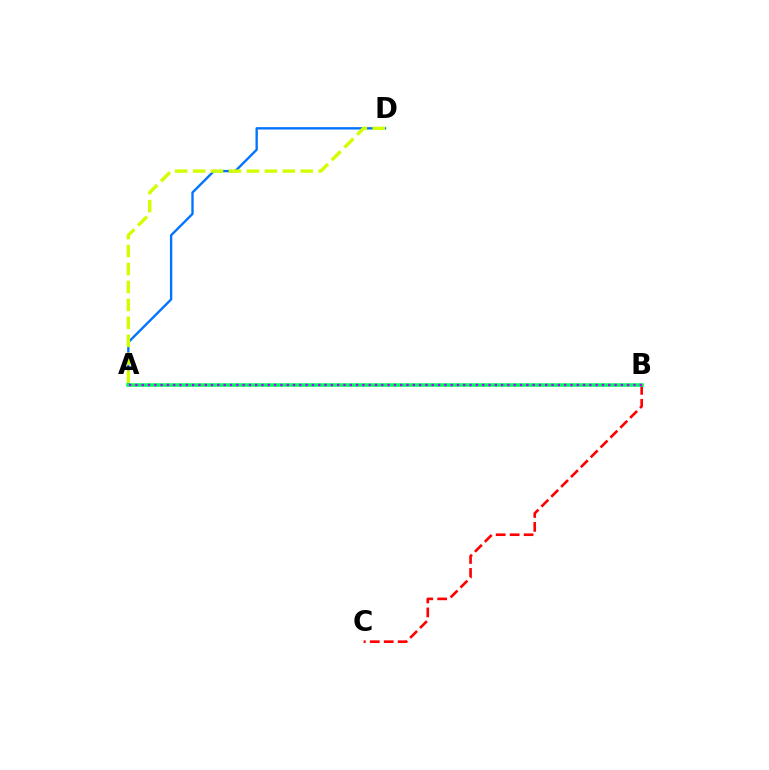{('A', 'D'): [{'color': '#0074ff', 'line_style': 'solid', 'thickness': 1.69}, {'color': '#d1ff00', 'line_style': 'dashed', 'thickness': 2.44}], ('B', 'C'): [{'color': '#ff0000', 'line_style': 'dashed', 'thickness': 1.89}], ('A', 'B'): [{'color': '#00ff5c', 'line_style': 'solid', 'thickness': 2.57}, {'color': '#b900ff', 'line_style': 'dotted', 'thickness': 1.71}]}